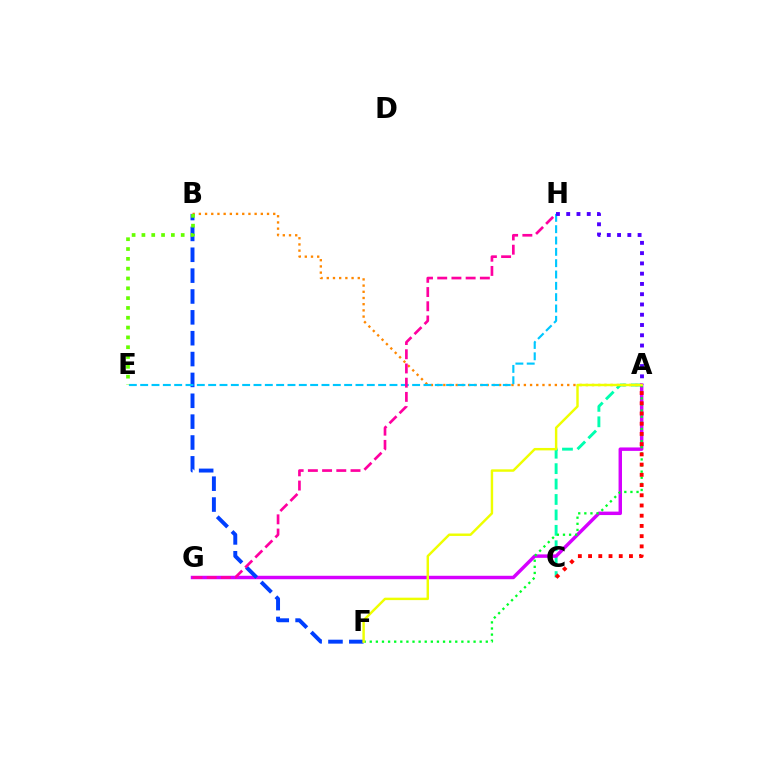{('A', 'C'): [{'color': '#00ffaf', 'line_style': 'dashed', 'thickness': 2.09}, {'color': '#ff0000', 'line_style': 'dotted', 'thickness': 2.78}], ('A', 'G'): [{'color': '#d600ff', 'line_style': 'solid', 'thickness': 2.48}], ('A', 'B'): [{'color': '#ff8800', 'line_style': 'dotted', 'thickness': 1.68}], ('B', 'F'): [{'color': '#003fff', 'line_style': 'dashed', 'thickness': 2.83}], ('A', 'F'): [{'color': '#00ff27', 'line_style': 'dotted', 'thickness': 1.66}, {'color': '#eeff00', 'line_style': 'solid', 'thickness': 1.76}], ('E', 'H'): [{'color': '#00c7ff', 'line_style': 'dashed', 'thickness': 1.54}], ('A', 'H'): [{'color': '#4f00ff', 'line_style': 'dotted', 'thickness': 2.79}], ('G', 'H'): [{'color': '#ff00a0', 'line_style': 'dashed', 'thickness': 1.93}], ('B', 'E'): [{'color': '#66ff00', 'line_style': 'dotted', 'thickness': 2.67}]}